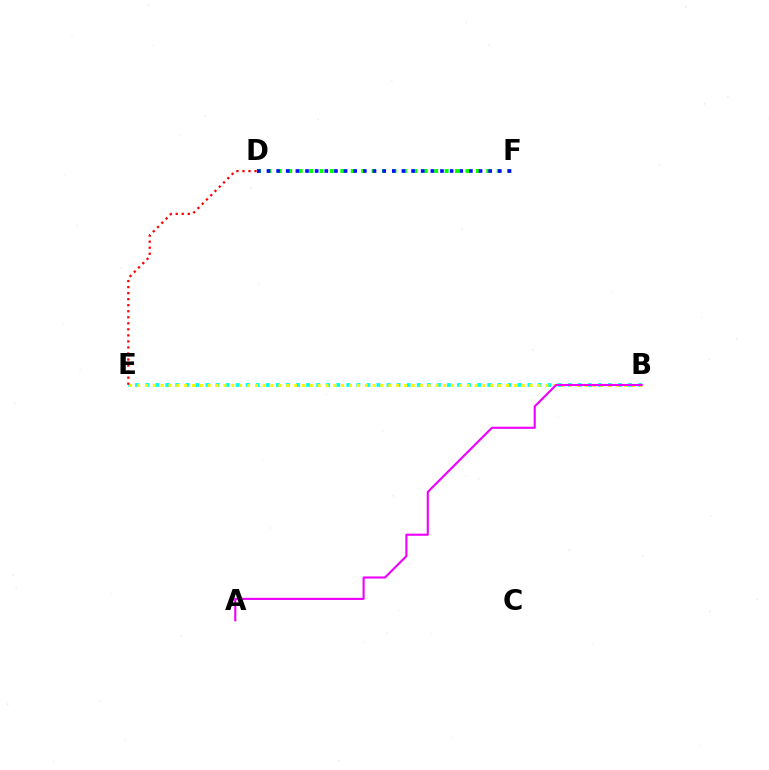{('B', 'E'): [{'color': '#00fff6', 'line_style': 'dotted', 'thickness': 2.73}, {'color': '#fcf500', 'line_style': 'dotted', 'thickness': 2.13}], ('D', 'F'): [{'color': '#08ff00', 'line_style': 'dotted', 'thickness': 2.83}, {'color': '#0010ff', 'line_style': 'dotted', 'thickness': 2.62}], ('A', 'B'): [{'color': '#ee00ff', 'line_style': 'solid', 'thickness': 1.52}], ('D', 'E'): [{'color': '#ff0000', 'line_style': 'dotted', 'thickness': 1.64}]}